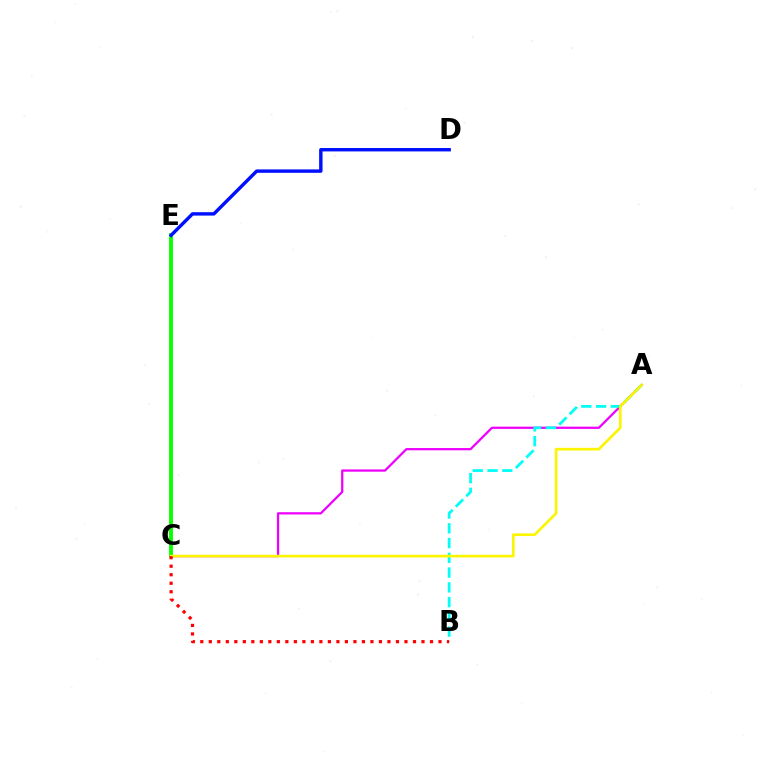{('C', 'E'): [{'color': '#08ff00', 'line_style': 'solid', 'thickness': 2.79}], ('A', 'C'): [{'color': '#ee00ff', 'line_style': 'solid', 'thickness': 1.62}, {'color': '#fcf500', 'line_style': 'solid', 'thickness': 1.91}], ('A', 'B'): [{'color': '#00fff6', 'line_style': 'dashed', 'thickness': 2.01}], ('D', 'E'): [{'color': '#0010ff', 'line_style': 'solid', 'thickness': 2.46}], ('B', 'C'): [{'color': '#ff0000', 'line_style': 'dotted', 'thickness': 2.31}]}